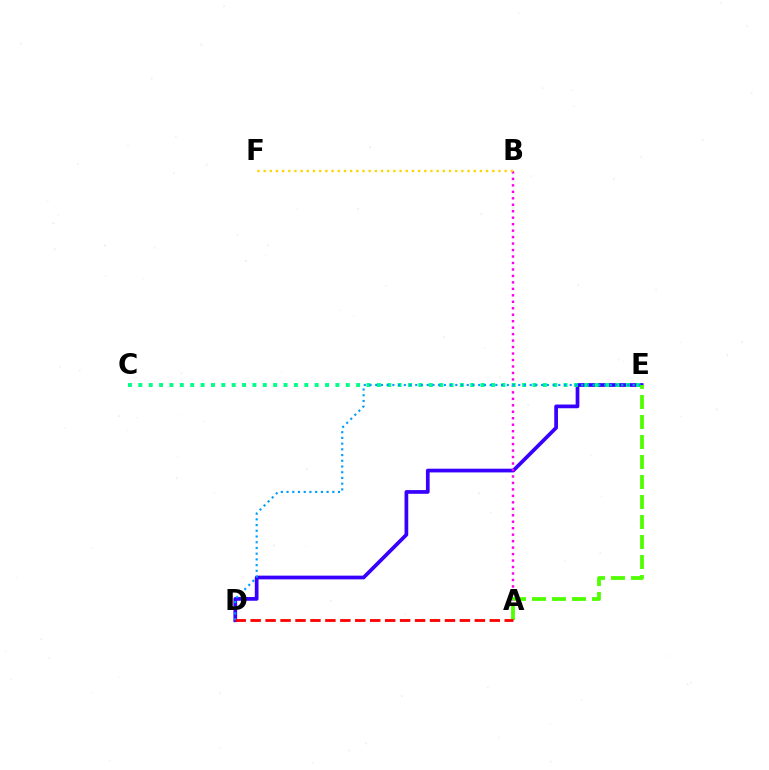{('D', 'E'): [{'color': '#3700ff', 'line_style': 'solid', 'thickness': 2.67}, {'color': '#009eff', 'line_style': 'dotted', 'thickness': 1.55}], ('A', 'B'): [{'color': '#ff00ed', 'line_style': 'dotted', 'thickness': 1.76}], ('C', 'E'): [{'color': '#00ff86', 'line_style': 'dotted', 'thickness': 2.82}], ('B', 'F'): [{'color': '#ffd500', 'line_style': 'dotted', 'thickness': 1.68}], ('A', 'E'): [{'color': '#4fff00', 'line_style': 'dashed', 'thickness': 2.72}], ('A', 'D'): [{'color': '#ff0000', 'line_style': 'dashed', 'thickness': 2.03}]}